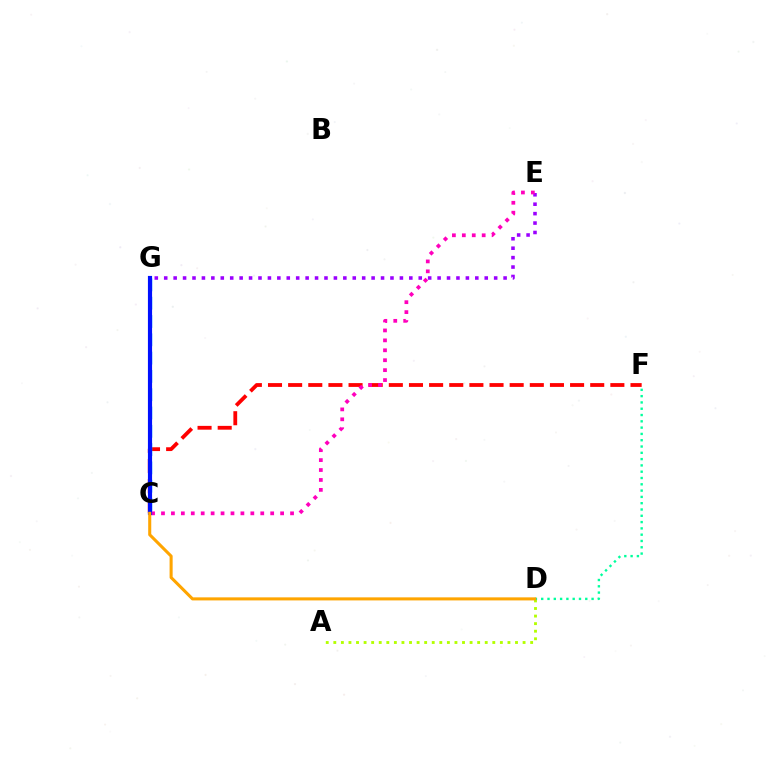{('A', 'D'): [{'color': '#b3ff00', 'line_style': 'dotted', 'thickness': 2.06}], ('E', 'G'): [{'color': '#9b00ff', 'line_style': 'dotted', 'thickness': 2.56}], ('C', 'F'): [{'color': '#ff0000', 'line_style': 'dashed', 'thickness': 2.74}], ('D', 'F'): [{'color': '#00ff9d', 'line_style': 'dotted', 'thickness': 1.71}], ('C', 'G'): [{'color': '#00b5ff', 'line_style': 'dashed', 'thickness': 2.49}, {'color': '#08ff00', 'line_style': 'solid', 'thickness': 1.51}, {'color': '#0010ff', 'line_style': 'solid', 'thickness': 2.99}], ('C', 'E'): [{'color': '#ff00bd', 'line_style': 'dotted', 'thickness': 2.7}], ('C', 'D'): [{'color': '#ffa500', 'line_style': 'solid', 'thickness': 2.2}]}